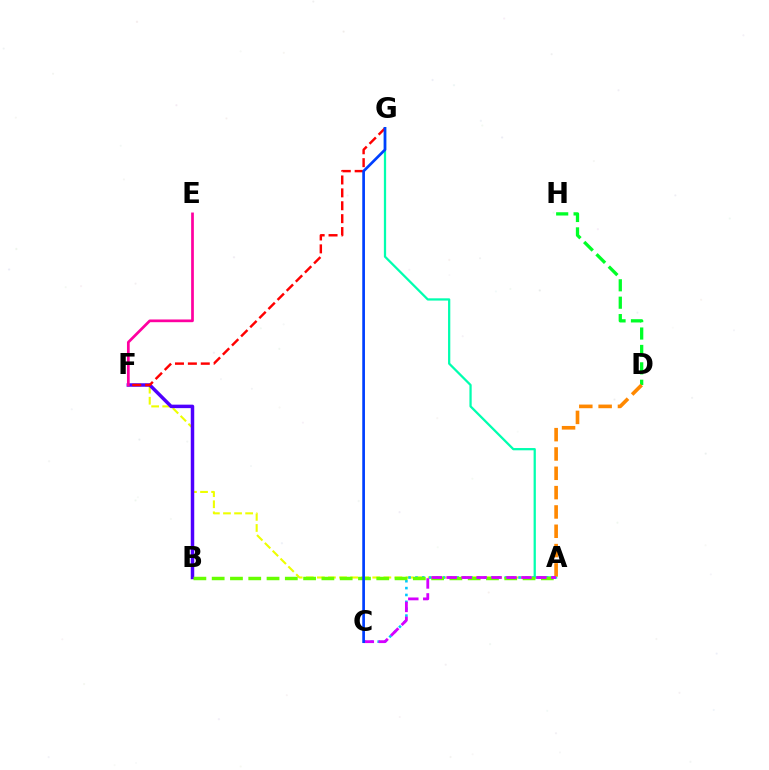{('A', 'F'): [{'color': '#eeff00', 'line_style': 'dashed', 'thickness': 1.51}], ('D', 'H'): [{'color': '#00ff27', 'line_style': 'dashed', 'thickness': 2.36}], ('A', 'G'): [{'color': '#00ffaf', 'line_style': 'solid', 'thickness': 1.62}], ('A', 'C'): [{'color': '#00c7ff', 'line_style': 'dotted', 'thickness': 1.87}, {'color': '#d600ff', 'line_style': 'dashed', 'thickness': 2.03}], ('A', 'D'): [{'color': '#ff8800', 'line_style': 'dashed', 'thickness': 2.62}], ('B', 'F'): [{'color': '#4f00ff', 'line_style': 'solid', 'thickness': 2.5}], ('F', 'G'): [{'color': '#ff0000', 'line_style': 'dashed', 'thickness': 1.75}], ('A', 'B'): [{'color': '#66ff00', 'line_style': 'dashed', 'thickness': 2.48}], ('E', 'F'): [{'color': '#ff00a0', 'line_style': 'solid', 'thickness': 1.96}], ('C', 'G'): [{'color': '#003fff', 'line_style': 'solid', 'thickness': 1.94}]}